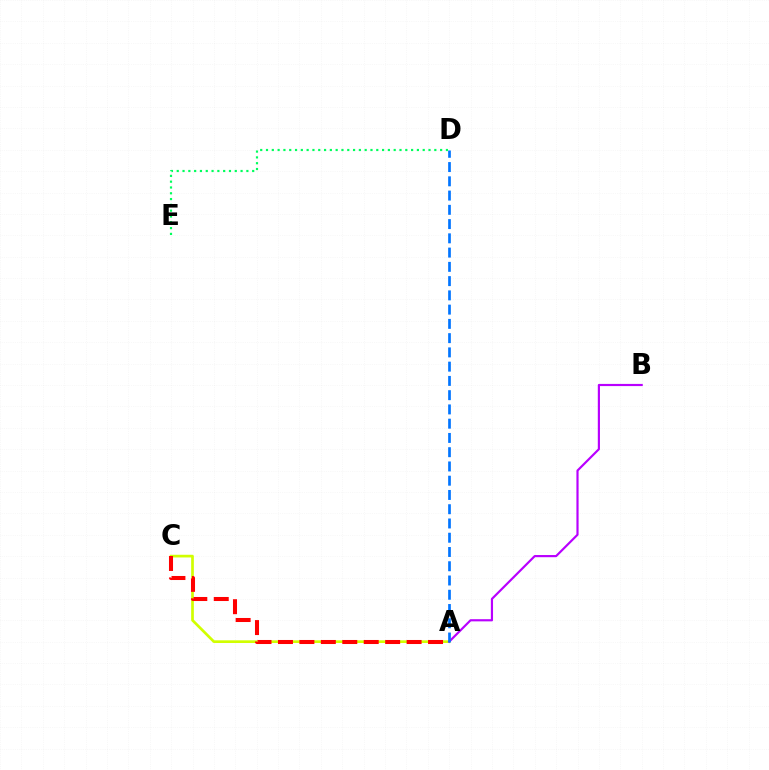{('A', 'C'): [{'color': '#d1ff00', 'line_style': 'solid', 'thickness': 1.94}, {'color': '#ff0000', 'line_style': 'dashed', 'thickness': 2.91}], ('A', 'B'): [{'color': '#b900ff', 'line_style': 'solid', 'thickness': 1.56}], ('A', 'D'): [{'color': '#0074ff', 'line_style': 'dashed', 'thickness': 1.94}], ('D', 'E'): [{'color': '#00ff5c', 'line_style': 'dotted', 'thickness': 1.58}]}